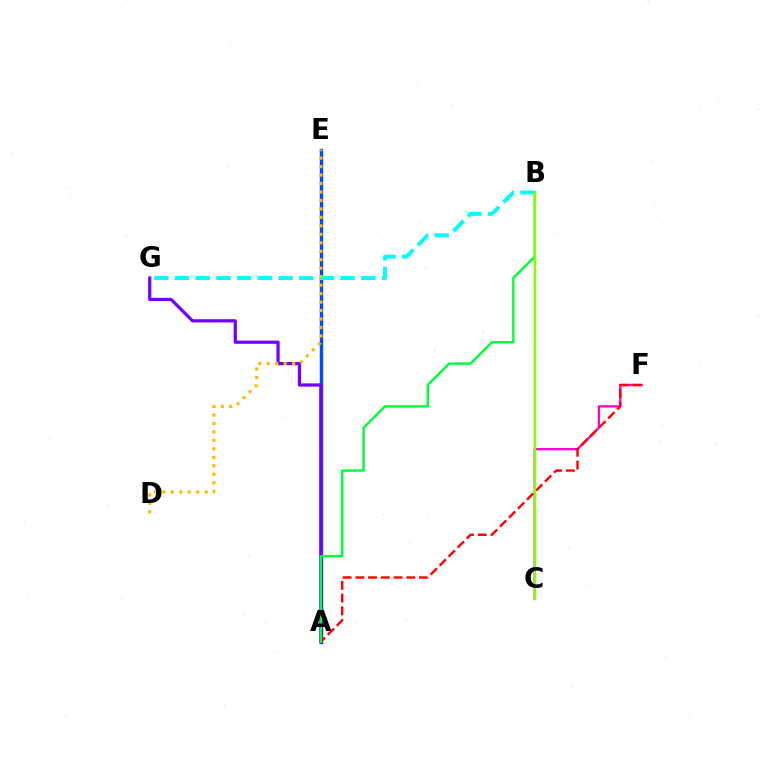{('C', 'F'): [{'color': '#ff00cf', 'line_style': 'solid', 'thickness': 1.65}], ('A', 'E'): [{'color': '#004bff', 'line_style': 'solid', 'thickness': 2.47}], ('A', 'G'): [{'color': '#7200ff', 'line_style': 'solid', 'thickness': 2.31}], ('A', 'F'): [{'color': '#ff0000', 'line_style': 'dashed', 'thickness': 1.73}], ('B', 'G'): [{'color': '#00fff6', 'line_style': 'dashed', 'thickness': 2.81}], ('D', 'E'): [{'color': '#ffbd00', 'line_style': 'dotted', 'thickness': 2.3}], ('A', 'B'): [{'color': '#00ff39', 'line_style': 'solid', 'thickness': 1.75}], ('B', 'C'): [{'color': '#84ff00', 'line_style': 'solid', 'thickness': 1.76}]}